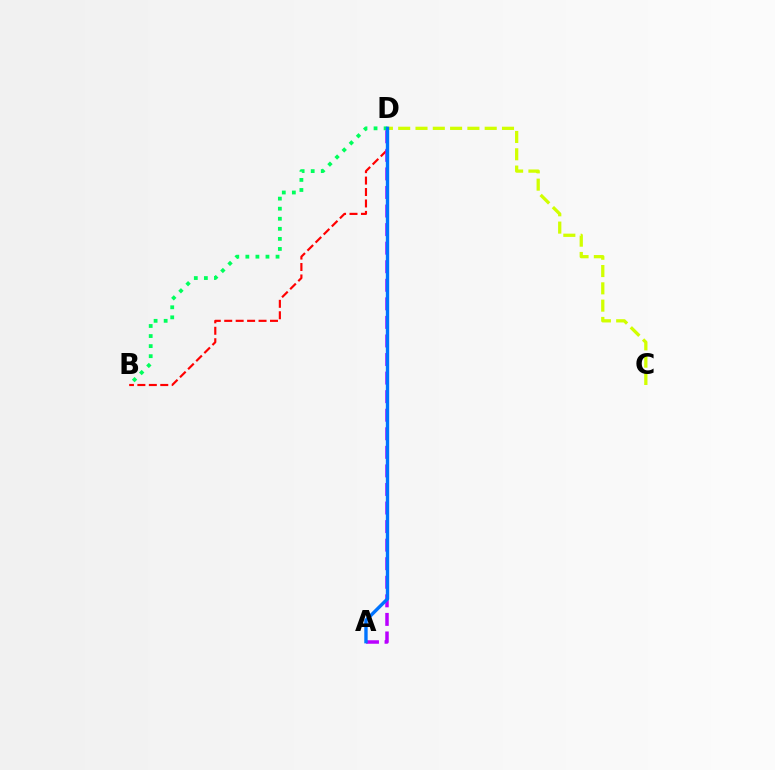{('C', 'D'): [{'color': '#d1ff00', 'line_style': 'dashed', 'thickness': 2.35}], ('B', 'D'): [{'color': '#ff0000', 'line_style': 'dashed', 'thickness': 1.55}, {'color': '#00ff5c', 'line_style': 'dotted', 'thickness': 2.73}], ('A', 'D'): [{'color': '#b900ff', 'line_style': 'dashed', 'thickness': 2.52}, {'color': '#0074ff', 'line_style': 'solid', 'thickness': 2.43}]}